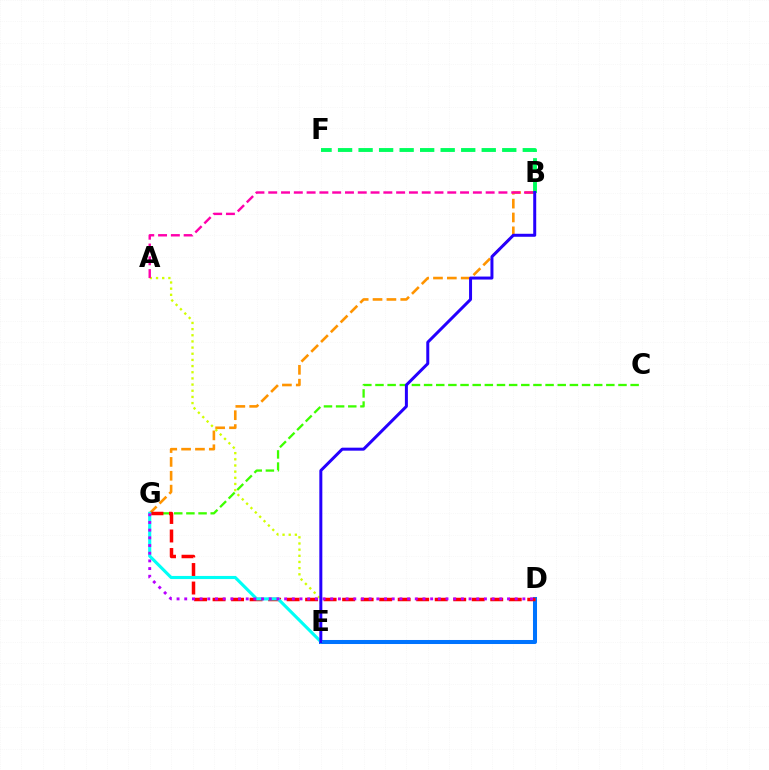{('B', 'G'): [{'color': '#ff9400', 'line_style': 'dashed', 'thickness': 1.88}], ('B', 'F'): [{'color': '#00ff5c', 'line_style': 'dashed', 'thickness': 2.79}], ('D', 'E'): [{'color': '#0074ff', 'line_style': 'solid', 'thickness': 2.9}], ('C', 'G'): [{'color': '#3dff00', 'line_style': 'dashed', 'thickness': 1.65}], ('D', 'G'): [{'color': '#ff0000', 'line_style': 'dashed', 'thickness': 2.51}, {'color': '#b900ff', 'line_style': 'dotted', 'thickness': 2.09}], ('E', 'G'): [{'color': '#00fff6', 'line_style': 'solid', 'thickness': 2.25}], ('A', 'E'): [{'color': '#d1ff00', 'line_style': 'dotted', 'thickness': 1.67}], ('B', 'E'): [{'color': '#2500ff', 'line_style': 'solid', 'thickness': 2.16}], ('A', 'B'): [{'color': '#ff00ac', 'line_style': 'dashed', 'thickness': 1.74}]}